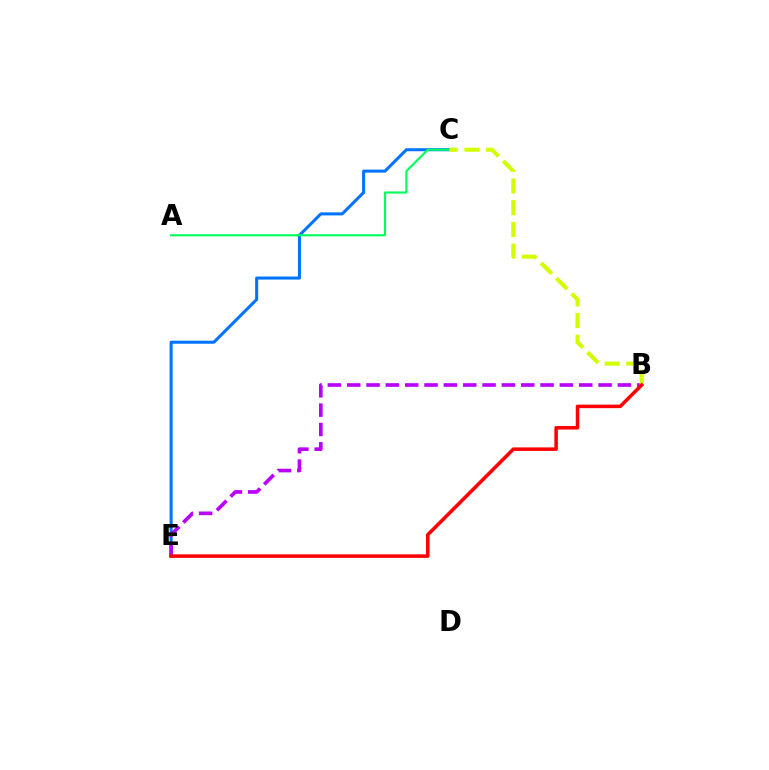{('C', 'E'): [{'color': '#0074ff', 'line_style': 'solid', 'thickness': 2.19}], ('B', 'E'): [{'color': '#b900ff', 'line_style': 'dashed', 'thickness': 2.63}, {'color': '#ff0000', 'line_style': 'solid', 'thickness': 2.53}], ('A', 'C'): [{'color': '#00ff5c', 'line_style': 'solid', 'thickness': 1.55}], ('B', 'C'): [{'color': '#d1ff00', 'line_style': 'dashed', 'thickness': 2.95}]}